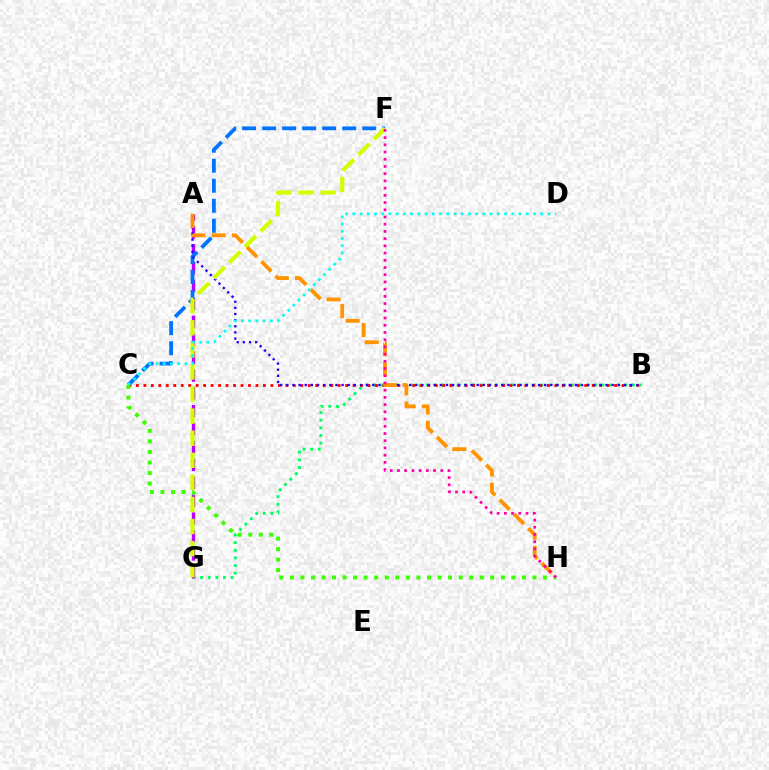{('B', 'G'): [{'color': '#00ff5c', 'line_style': 'dotted', 'thickness': 2.07}], ('A', 'G'): [{'color': '#b900ff', 'line_style': 'dashed', 'thickness': 2.43}], ('C', 'F'): [{'color': '#0074ff', 'line_style': 'dashed', 'thickness': 2.72}], ('B', 'C'): [{'color': '#ff0000', 'line_style': 'dotted', 'thickness': 2.03}], ('A', 'B'): [{'color': '#2500ff', 'line_style': 'dotted', 'thickness': 1.67}], ('C', 'H'): [{'color': '#3dff00', 'line_style': 'dotted', 'thickness': 2.87}], ('F', 'G'): [{'color': '#d1ff00', 'line_style': 'dashed', 'thickness': 3.0}], ('A', 'H'): [{'color': '#ff9400', 'line_style': 'dashed', 'thickness': 2.75}], ('F', 'H'): [{'color': '#ff00ac', 'line_style': 'dotted', 'thickness': 1.96}], ('C', 'D'): [{'color': '#00fff6', 'line_style': 'dotted', 'thickness': 1.96}]}